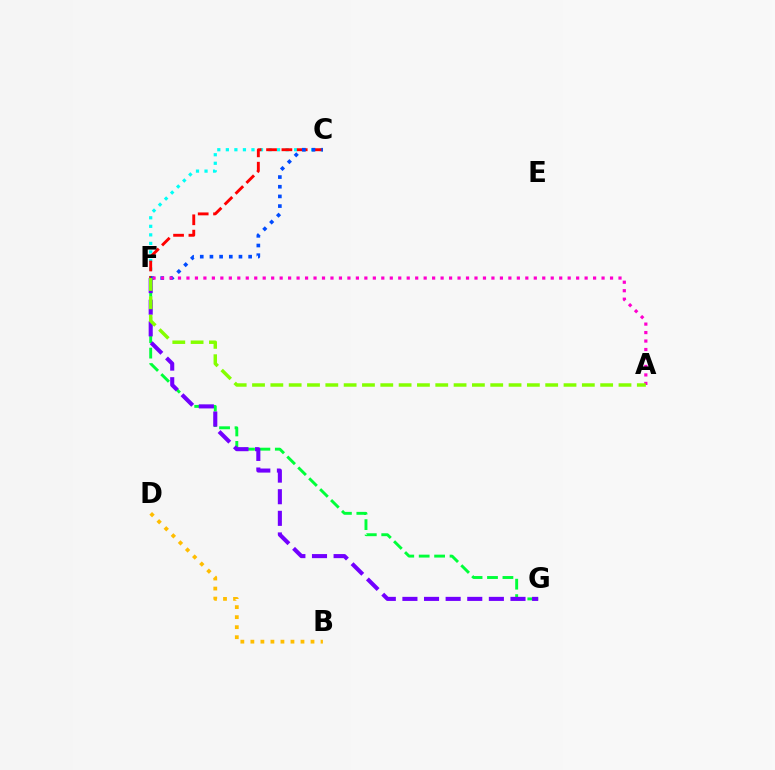{('F', 'G'): [{'color': '#00ff39', 'line_style': 'dashed', 'thickness': 2.1}, {'color': '#7200ff', 'line_style': 'dashed', 'thickness': 2.94}], ('B', 'D'): [{'color': '#ffbd00', 'line_style': 'dotted', 'thickness': 2.72}], ('C', 'F'): [{'color': '#00fff6', 'line_style': 'dotted', 'thickness': 2.32}, {'color': '#ff0000', 'line_style': 'dashed', 'thickness': 2.08}, {'color': '#004bff', 'line_style': 'dotted', 'thickness': 2.63}], ('A', 'F'): [{'color': '#ff00cf', 'line_style': 'dotted', 'thickness': 2.3}, {'color': '#84ff00', 'line_style': 'dashed', 'thickness': 2.49}]}